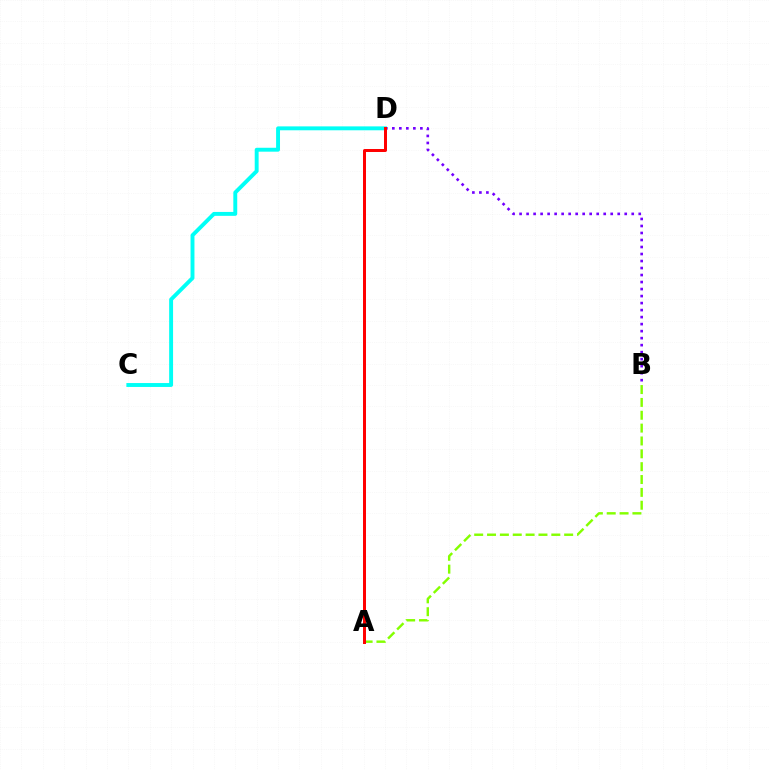{('B', 'D'): [{'color': '#7200ff', 'line_style': 'dotted', 'thickness': 1.9}], ('A', 'B'): [{'color': '#84ff00', 'line_style': 'dashed', 'thickness': 1.75}], ('C', 'D'): [{'color': '#00fff6', 'line_style': 'solid', 'thickness': 2.81}], ('A', 'D'): [{'color': '#ff0000', 'line_style': 'solid', 'thickness': 2.15}]}